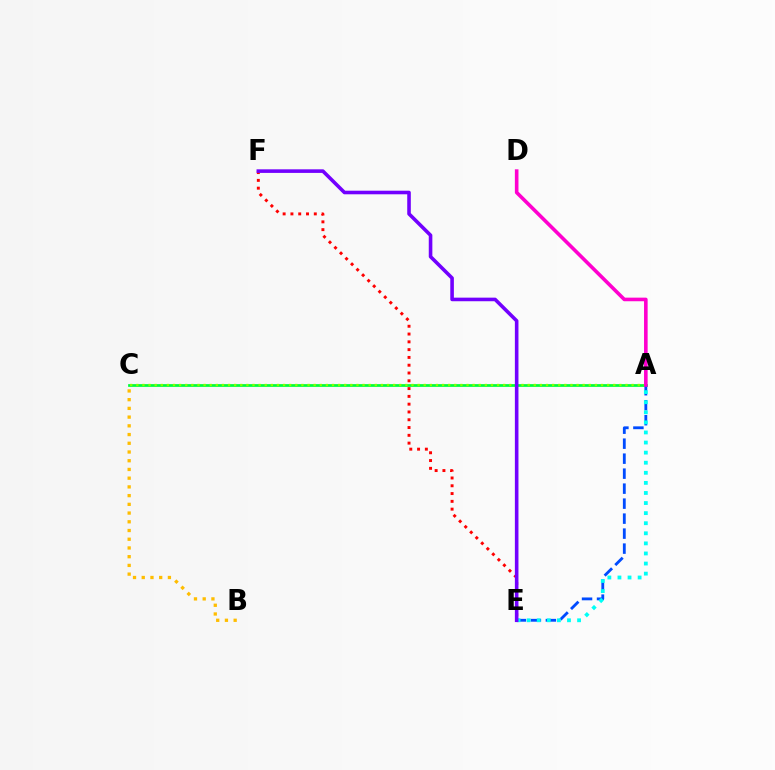{('A', 'C'): [{'color': '#00ff39', 'line_style': 'solid', 'thickness': 1.98}, {'color': '#84ff00', 'line_style': 'dotted', 'thickness': 1.66}], ('A', 'E'): [{'color': '#004bff', 'line_style': 'dashed', 'thickness': 2.04}, {'color': '#00fff6', 'line_style': 'dotted', 'thickness': 2.74}], ('B', 'C'): [{'color': '#ffbd00', 'line_style': 'dotted', 'thickness': 2.37}], ('E', 'F'): [{'color': '#ff0000', 'line_style': 'dotted', 'thickness': 2.12}, {'color': '#7200ff', 'line_style': 'solid', 'thickness': 2.58}], ('A', 'D'): [{'color': '#ff00cf', 'line_style': 'solid', 'thickness': 2.59}]}